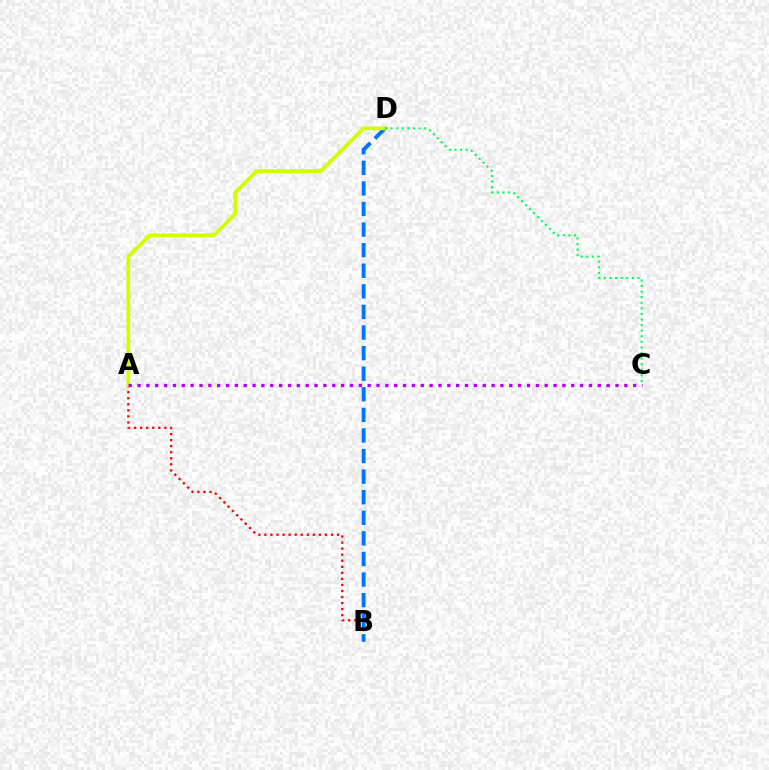{('A', 'B'): [{'color': '#ff0000', 'line_style': 'dotted', 'thickness': 1.64}], ('B', 'D'): [{'color': '#0074ff', 'line_style': 'dashed', 'thickness': 2.8}], ('A', 'D'): [{'color': '#d1ff00', 'line_style': 'solid', 'thickness': 2.7}], ('A', 'C'): [{'color': '#b900ff', 'line_style': 'dotted', 'thickness': 2.4}], ('C', 'D'): [{'color': '#00ff5c', 'line_style': 'dotted', 'thickness': 1.52}]}